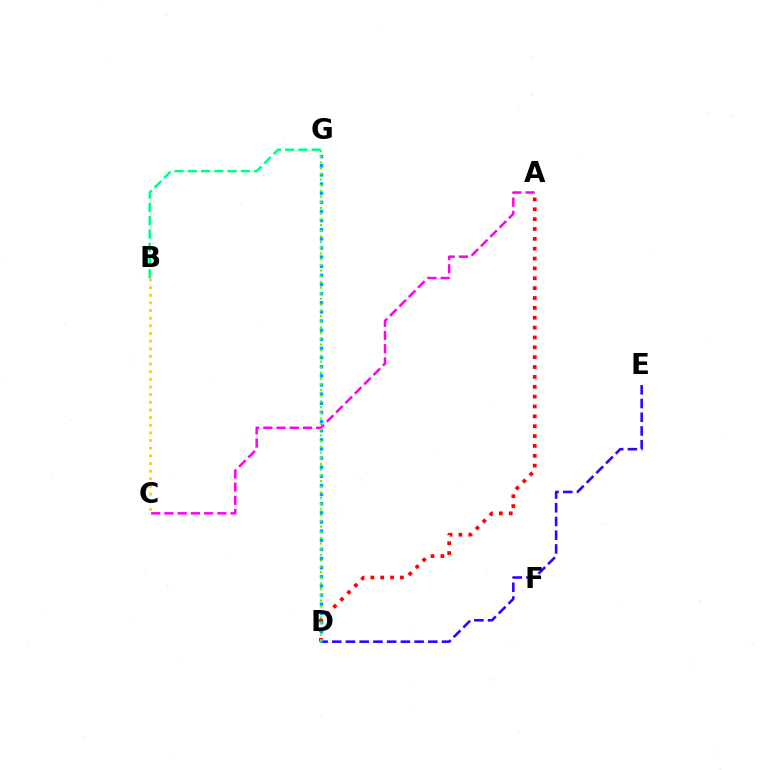{('B', 'C'): [{'color': '#ffd500', 'line_style': 'dotted', 'thickness': 2.08}], ('D', 'E'): [{'color': '#3700ff', 'line_style': 'dashed', 'thickness': 1.86}], ('A', 'D'): [{'color': '#ff0000', 'line_style': 'dotted', 'thickness': 2.68}], ('D', 'G'): [{'color': '#009eff', 'line_style': 'dotted', 'thickness': 2.48}, {'color': '#4fff00', 'line_style': 'dotted', 'thickness': 1.55}], ('A', 'C'): [{'color': '#ff00ed', 'line_style': 'dashed', 'thickness': 1.8}], ('B', 'G'): [{'color': '#00ff86', 'line_style': 'dashed', 'thickness': 1.8}]}